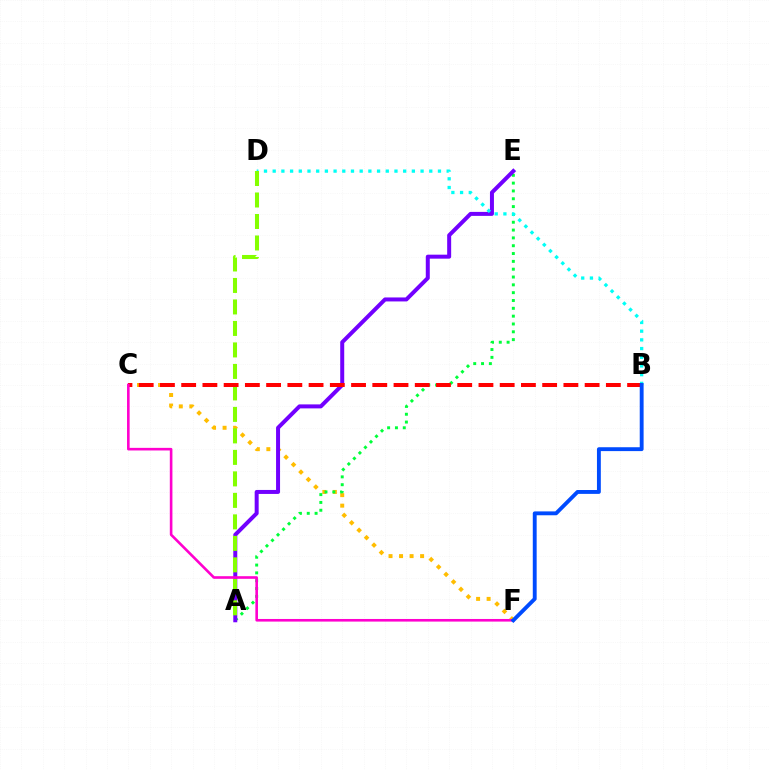{('C', 'F'): [{'color': '#ffbd00', 'line_style': 'dotted', 'thickness': 2.86}, {'color': '#ff00cf', 'line_style': 'solid', 'thickness': 1.88}], ('A', 'E'): [{'color': '#00ff39', 'line_style': 'dotted', 'thickness': 2.13}, {'color': '#7200ff', 'line_style': 'solid', 'thickness': 2.87}], ('B', 'D'): [{'color': '#00fff6', 'line_style': 'dotted', 'thickness': 2.36}], ('A', 'D'): [{'color': '#84ff00', 'line_style': 'dashed', 'thickness': 2.92}], ('B', 'C'): [{'color': '#ff0000', 'line_style': 'dashed', 'thickness': 2.88}], ('B', 'F'): [{'color': '#004bff', 'line_style': 'solid', 'thickness': 2.79}]}